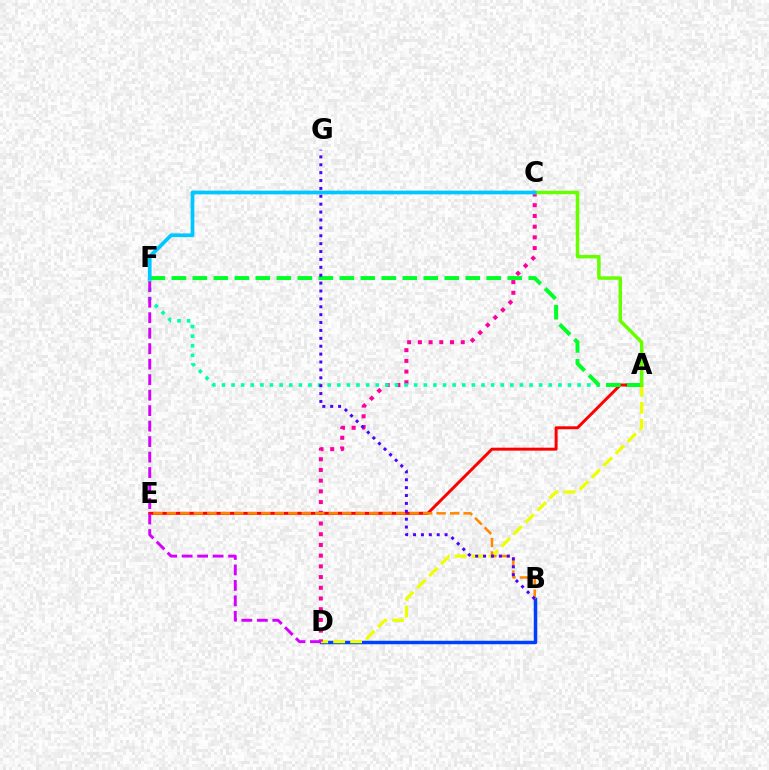{('B', 'D'): [{'color': '#003fff', 'line_style': 'solid', 'thickness': 2.5}], ('A', 'D'): [{'color': '#eeff00', 'line_style': 'dashed', 'thickness': 2.3}], ('C', 'D'): [{'color': '#ff00a0', 'line_style': 'dotted', 'thickness': 2.91}], ('A', 'F'): [{'color': '#00ffaf', 'line_style': 'dotted', 'thickness': 2.61}, {'color': '#00ff27', 'line_style': 'dashed', 'thickness': 2.85}], ('A', 'E'): [{'color': '#ff0000', 'line_style': 'solid', 'thickness': 2.13}], ('B', 'E'): [{'color': '#ff8800', 'line_style': 'dashed', 'thickness': 1.83}], ('B', 'G'): [{'color': '#4f00ff', 'line_style': 'dotted', 'thickness': 2.14}], ('D', 'F'): [{'color': '#d600ff', 'line_style': 'dashed', 'thickness': 2.1}], ('A', 'C'): [{'color': '#66ff00', 'line_style': 'solid', 'thickness': 2.51}], ('C', 'F'): [{'color': '#00c7ff', 'line_style': 'solid', 'thickness': 2.68}]}